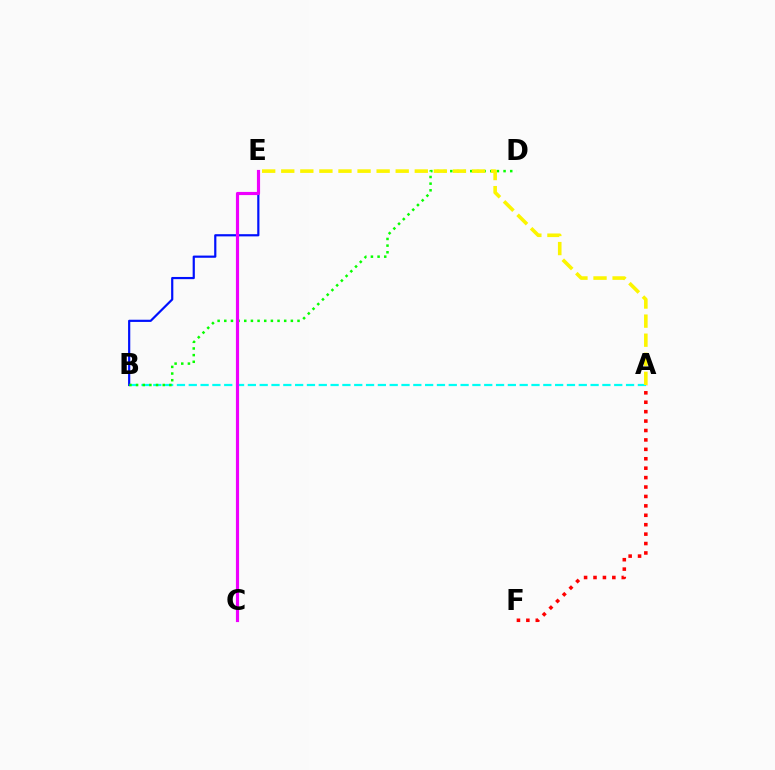{('A', 'F'): [{'color': '#ff0000', 'line_style': 'dotted', 'thickness': 2.56}], ('A', 'B'): [{'color': '#00fff6', 'line_style': 'dashed', 'thickness': 1.61}], ('B', 'E'): [{'color': '#0010ff', 'line_style': 'solid', 'thickness': 1.58}], ('B', 'D'): [{'color': '#08ff00', 'line_style': 'dotted', 'thickness': 1.81}], ('C', 'E'): [{'color': '#ee00ff', 'line_style': 'solid', 'thickness': 2.27}], ('A', 'E'): [{'color': '#fcf500', 'line_style': 'dashed', 'thickness': 2.59}]}